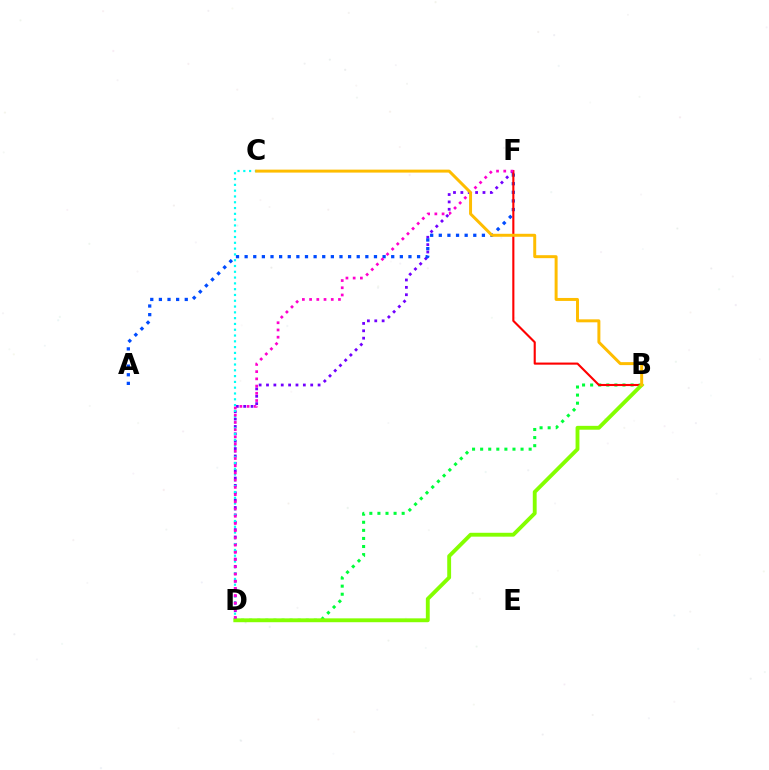{('B', 'D'): [{'color': '#00ff39', 'line_style': 'dotted', 'thickness': 2.2}, {'color': '#84ff00', 'line_style': 'solid', 'thickness': 2.78}], ('D', 'F'): [{'color': '#7200ff', 'line_style': 'dotted', 'thickness': 2.0}, {'color': '#ff00cf', 'line_style': 'dotted', 'thickness': 1.96}], ('A', 'F'): [{'color': '#004bff', 'line_style': 'dotted', 'thickness': 2.34}], ('B', 'F'): [{'color': '#ff0000', 'line_style': 'solid', 'thickness': 1.52}], ('C', 'D'): [{'color': '#00fff6', 'line_style': 'dotted', 'thickness': 1.57}], ('B', 'C'): [{'color': '#ffbd00', 'line_style': 'solid', 'thickness': 2.14}]}